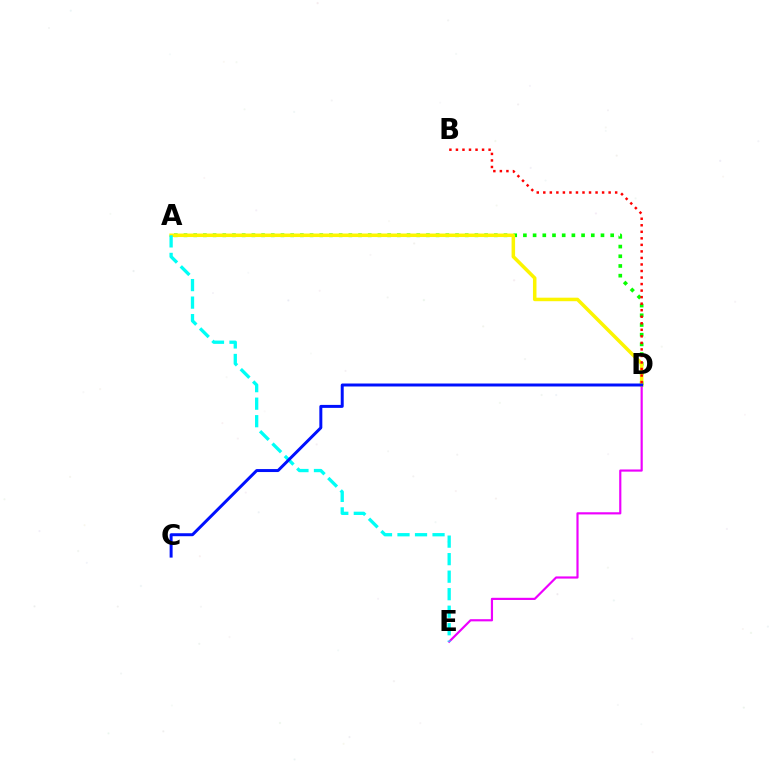{('A', 'D'): [{'color': '#08ff00', 'line_style': 'dotted', 'thickness': 2.63}, {'color': '#fcf500', 'line_style': 'solid', 'thickness': 2.53}], ('D', 'E'): [{'color': '#ee00ff', 'line_style': 'solid', 'thickness': 1.57}], ('B', 'D'): [{'color': '#ff0000', 'line_style': 'dotted', 'thickness': 1.78}], ('A', 'E'): [{'color': '#00fff6', 'line_style': 'dashed', 'thickness': 2.38}], ('C', 'D'): [{'color': '#0010ff', 'line_style': 'solid', 'thickness': 2.14}]}